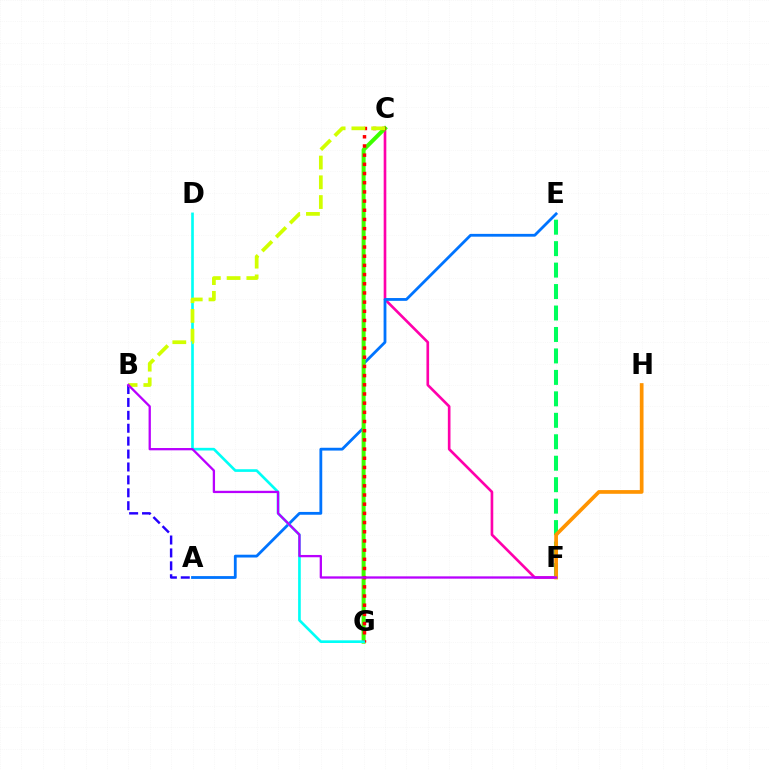{('C', 'F'): [{'color': '#ff00ac', 'line_style': 'solid', 'thickness': 1.91}], ('A', 'E'): [{'color': '#0074ff', 'line_style': 'solid', 'thickness': 2.02}], ('C', 'G'): [{'color': '#3dff00', 'line_style': 'solid', 'thickness': 2.87}, {'color': '#ff0000', 'line_style': 'dotted', 'thickness': 2.5}], ('E', 'F'): [{'color': '#00ff5c', 'line_style': 'dashed', 'thickness': 2.92}], ('D', 'G'): [{'color': '#00fff6', 'line_style': 'solid', 'thickness': 1.92}], ('A', 'B'): [{'color': '#2500ff', 'line_style': 'dashed', 'thickness': 1.75}], ('F', 'H'): [{'color': '#ff9400', 'line_style': 'solid', 'thickness': 2.67}], ('B', 'C'): [{'color': '#d1ff00', 'line_style': 'dashed', 'thickness': 2.68}], ('B', 'F'): [{'color': '#b900ff', 'line_style': 'solid', 'thickness': 1.65}]}